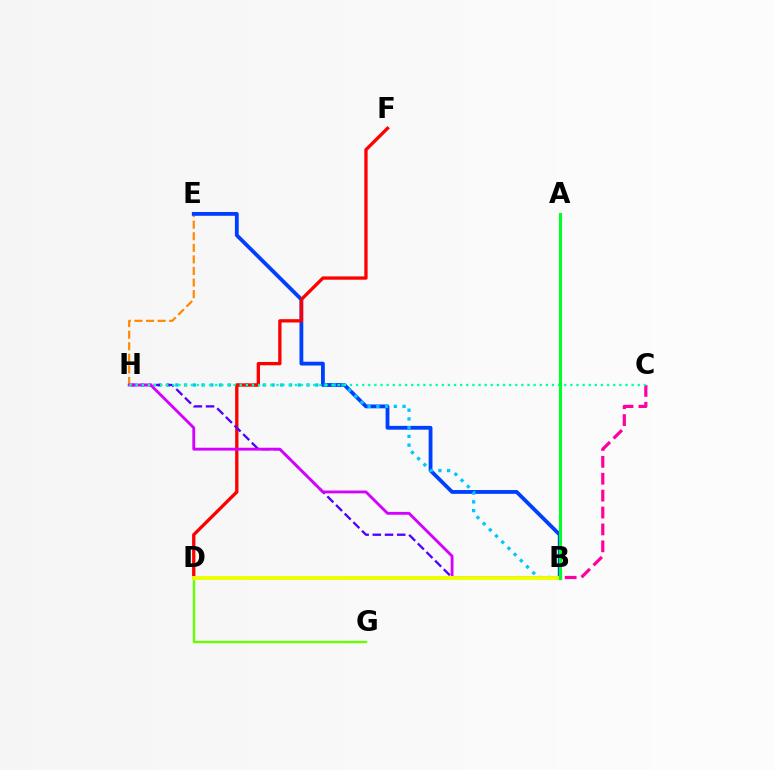{('B', 'C'): [{'color': '#ff00a0', 'line_style': 'dashed', 'thickness': 2.3}], ('E', 'H'): [{'color': '#ff8800', 'line_style': 'dashed', 'thickness': 1.57}], ('B', 'E'): [{'color': '#003fff', 'line_style': 'solid', 'thickness': 2.74}], ('B', 'H'): [{'color': '#00c7ff', 'line_style': 'dotted', 'thickness': 2.38}, {'color': '#4f00ff', 'line_style': 'dashed', 'thickness': 1.66}, {'color': '#d600ff', 'line_style': 'solid', 'thickness': 2.06}], ('D', 'F'): [{'color': '#ff0000', 'line_style': 'solid', 'thickness': 2.38}], ('C', 'H'): [{'color': '#00ffaf', 'line_style': 'dotted', 'thickness': 1.66}], ('D', 'G'): [{'color': '#66ff00', 'line_style': 'solid', 'thickness': 1.72}], ('B', 'D'): [{'color': '#eeff00', 'line_style': 'solid', 'thickness': 2.8}], ('A', 'B'): [{'color': '#00ff27', 'line_style': 'solid', 'thickness': 2.22}]}